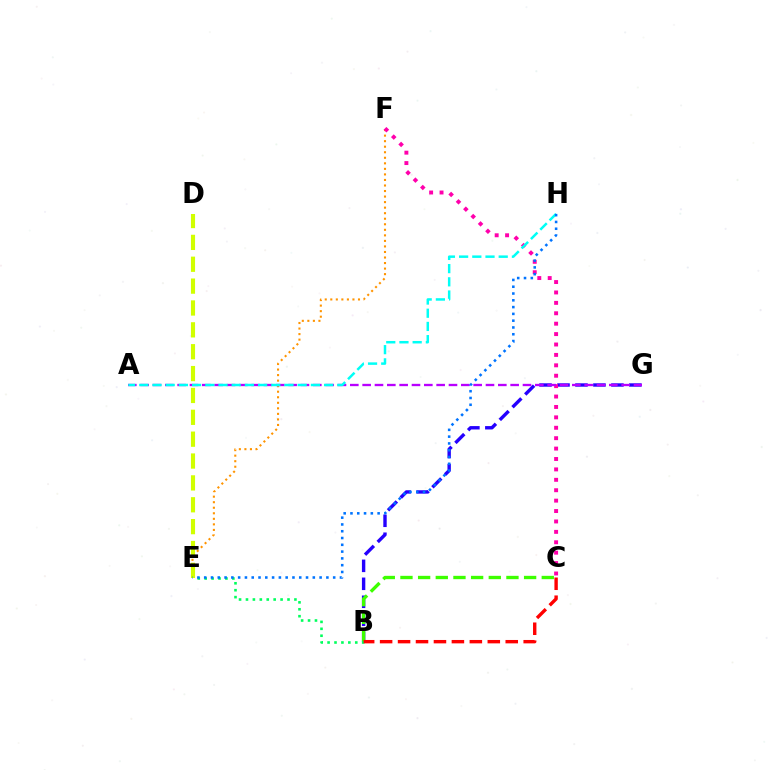{('B', 'G'): [{'color': '#2500ff', 'line_style': 'dashed', 'thickness': 2.44}], ('B', 'C'): [{'color': '#3dff00', 'line_style': 'dashed', 'thickness': 2.4}, {'color': '#ff0000', 'line_style': 'dashed', 'thickness': 2.44}], ('E', 'F'): [{'color': '#ff9400', 'line_style': 'dotted', 'thickness': 1.51}], ('B', 'E'): [{'color': '#00ff5c', 'line_style': 'dotted', 'thickness': 1.88}], ('C', 'F'): [{'color': '#ff00ac', 'line_style': 'dotted', 'thickness': 2.83}], ('A', 'G'): [{'color': '#b900ff', 'line_style': 'dashed', 'thickness': 1.68}], ('D', 'E'): [{'color': '#d1ff00', 'line_style': 'dashed', 'thickness': 2.97}], ('A', 'H'): [{'color': '#00fff6', 'line_style': 'dashed', 'thickness': 1.79}], ('E', 'H'): [{'color': '#0074ff', 'line_style': 'dotted', 'thickness': 1.84}]}